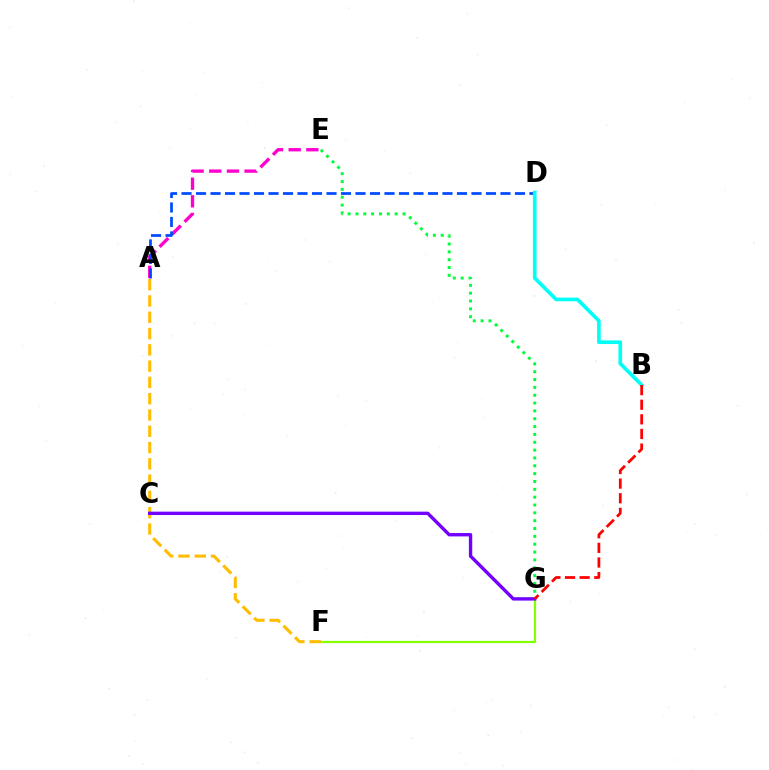{('A', 'E'): [{'color': '#ff00cf', 'line_style': 'dashed', 'thickness': 2.4}], ('F', 'G'): [{'color': '#84ff00', 'line_style': 'solid', 'thickness': 1.6}], ('A', 'D'): [{'color': '#004bff', 'line_style': 'dashed', 'thickness': 1.97}], ('A', 'F'): [{'color': '#ffbd00', 'line_style': 'dashed', 'thickness': 2.21}], ('E', 'G'): [{'color': '#00ff39', 'line_style': 'dotted', 'thickness': 2.13}], ('B', 'D'): [{'color': '#00fff6', 'line_style': 'solid', 'thickness': 2.64}], ('C', 'G'): [{'color': '#7200ff', 'line_style': 'solid', 'thickness': 2.43}], ('B', 'G'): [{'color': '#ff0000', 'line_style': 'dashed', 'thickness': 1.99}]}